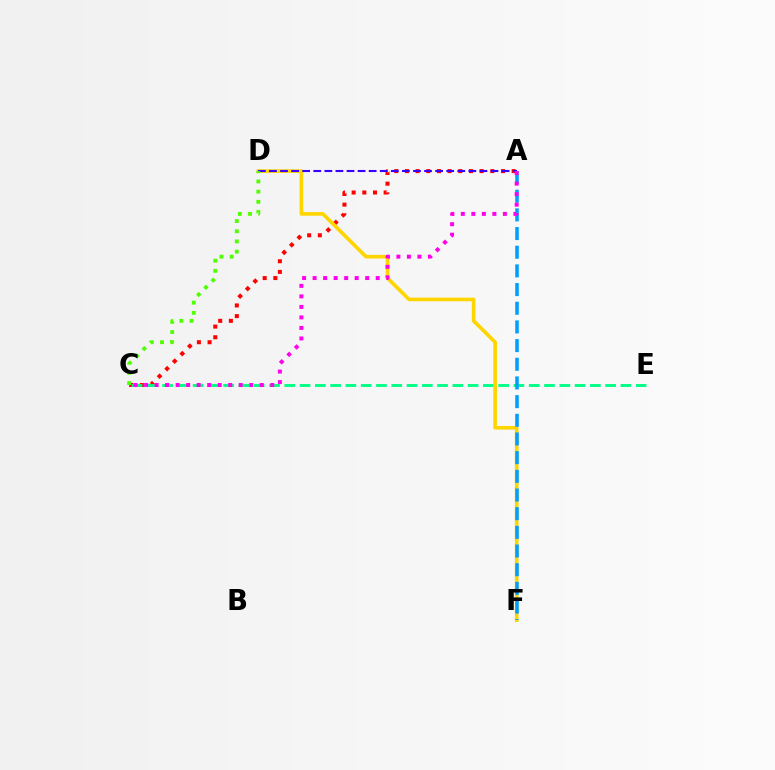{('A', 'C'): [{'color': '#ff0000', 'line_style': 'dotted', 'thickness': 2.9}, {'color': '#ff00ed', 'line_style': 'dotted', 'thickness': 2.86}], ('C', 'E'): [{'color': '#00ff86', 'line_style': 'dashed', 'thickness': 2.08}], ('D', 'F'): [{'color': '#ffd500', 'line_style': 'solid', 'thickness': 2.62}], ('A', 'D'): [{'color': '#3700ff', 'line_style': 'dashed', 'thickness': 1.5}], ('A', 'F'): [{'color': '#009eff', 'line_style': 'dashed', 'thickness': 2.54}], ('C', 'D'): [{'color': '#4fff00', 'line_style': 'dotted', 'thickness': 2.77}]}